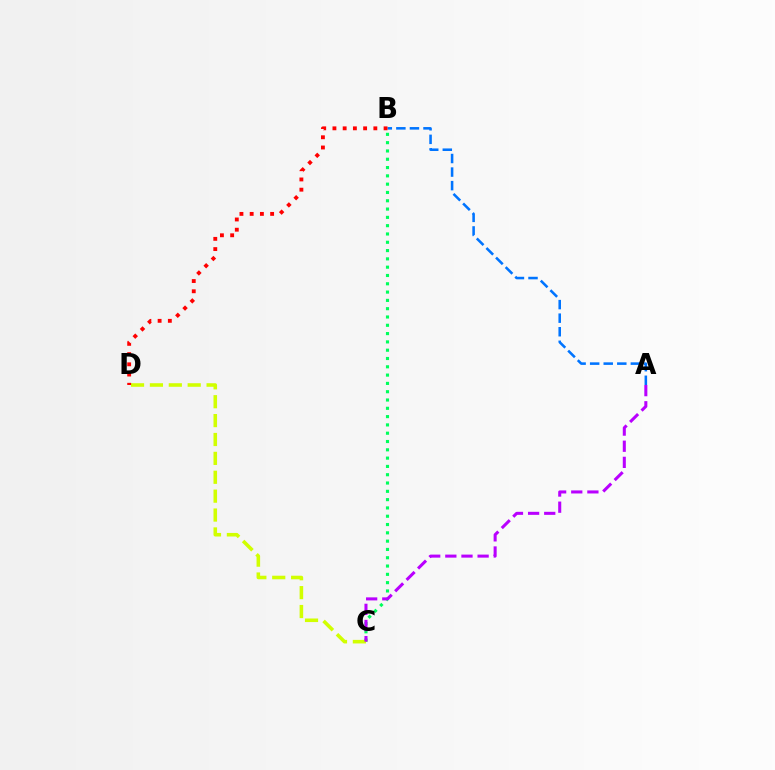{('B', 'C'): [{'color': '#00ff5c', 'line_style': 'dotted', 'thickness': 2.26}], ('A', 'B'): [{'color': '#0074ff', 'line_style': 'dashed', 'thickness': 1.84}], ('C', 'D'): [{'color': '#d1ff00', 'line_style': 'dashed', 'thickness': 2.57}], ('B', 'D'): [{'color': '#ff0000', 'line_style': 'dotted', 'thickness': 2.78}], ('A', 'C'): [{'color': '#b900ff', 'line_style': 'dashed', 'thickness': 2.19}]}